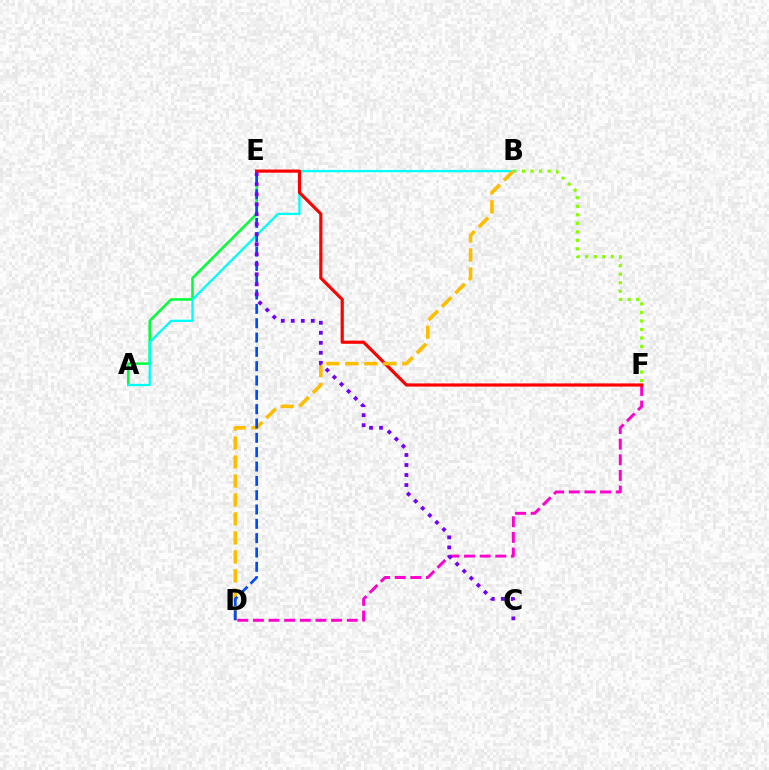{('D', 'F'): [{'color': '#ff00cf', 'line_style': 'dashed', 'thickness': 2.12}], ('B', 'F'): [{'color': '#84ff00', 'line_style': 'dotted', 'thickness': 2.31}], ('A', 'E'): [{'color': '#00ff39', 'line_style': 'solid', 'thickness': 1.82}], ('A', 'B'): [{'color': '#00fff6', 'line_style': 'solid', 'thickness': 1.69}], ('E', 'F'): [{'color': '#ff0000', 'line_style': 'solid', 'thickness': 2.28}], ('B', 'D'): [{'color': '#ffbd00', 'line_style': 'dashed', 'thickness': 2.58}], ('D', 'E'): [{'color': '#004bff', 'line_style': 'dashed', 'thickness': 1.95}], ('C', 'E'): [{'color': '#7200ff', 'line_style': 'dotted', 'thickness': 2.72}]}